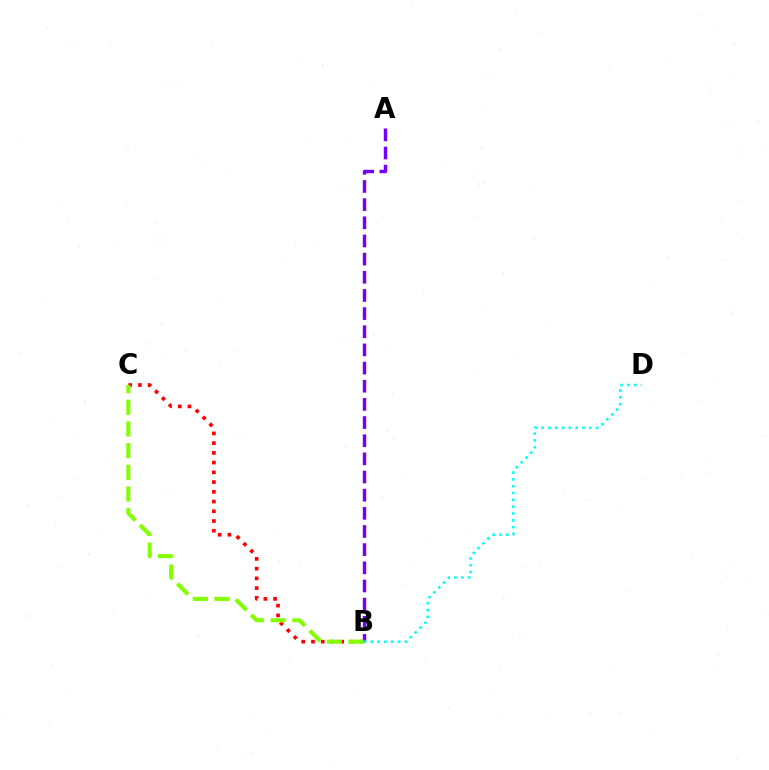{('A', 'B'): [{'color': '#7200ff', 'line_style': 'dashed', 'thickness': 2.47}], ('B', 'D'): [{'color': '#00fff6', 'line_style': 'dotted', 'thickness': 1.86}], ('B', 'C'): [{'color': '#ff0000', 'line_style': 'dotted', 'thickness': 2.64}, {'color': '#84ff00', 'line_style': 'dashed', 'thickness': 2.95}]}